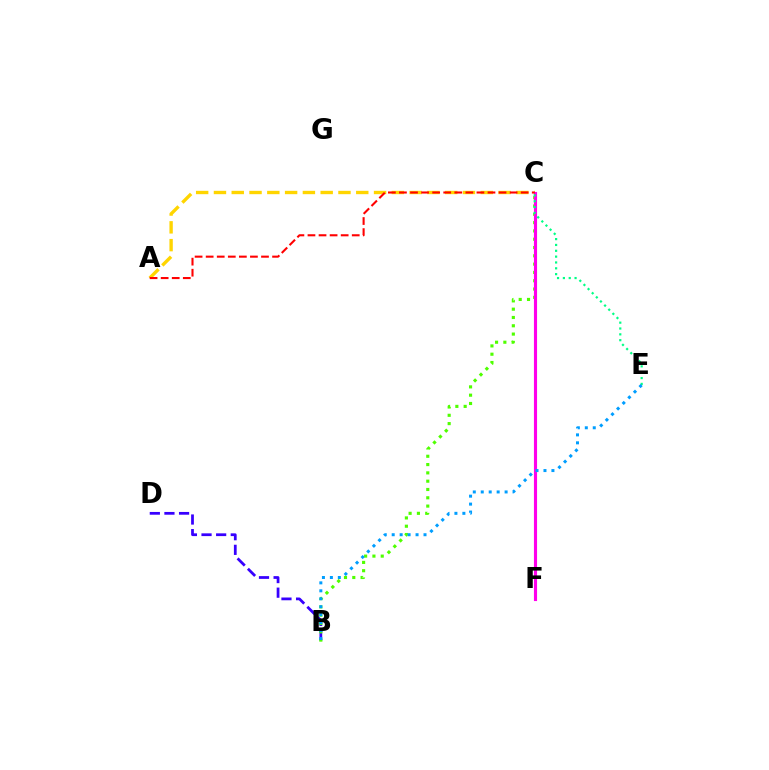{('B', 'D'): [{'color': '#3700ff', 'line_style': 'dashed', 'thickness': 1.99}], ('B', 'C'): [{'color': '#4fff00', 'line_style': 'dotted', 'thickness': 2.26}], ('A', 'C'): [{'color': '#ffd500', 'line_style': 'dashed', 'thickness': 2.42}, {'color': '#ff0000', 'line_style': 'dashed', 'thickness': 1.5}], ('C', 'F'): [{'color': '#ff00ed', 'line_style': 'solid', 'thickness': 2.25}], ('C', 'E'): [{'color': '#00ff86', 'line_style': 'dotted', 'thickness': 1.59}], ('B', 'E'): [{'color': '#009eff', 'line_style': 'dotted', 'thickness': 2.16}]}